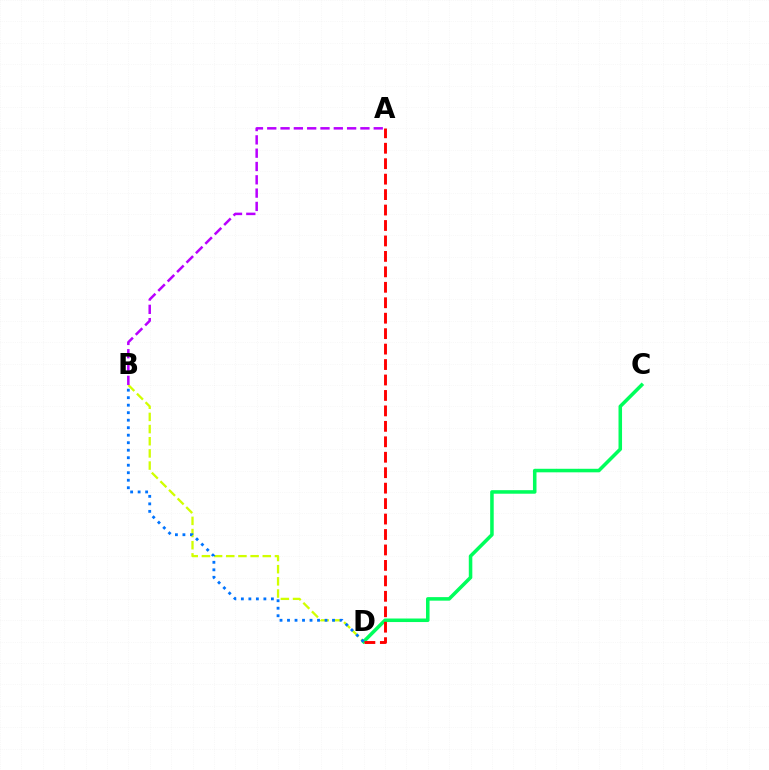{('B', 'D'): [{'color': '#d1ff00', 'line_style': 'dashed', 'thickness': 1.65}, {'color': '#0074ff', 'line_style': 'dotted', 'thickness': 2.04}], ('C', 'D'): [{'color': '#00ff5c', 'line_style': 'solid', 'thickness': 2.55}], ('A', 'B'): [{'color': '#b900ff', 'line_style': 'dashed', 'thickness': 1.81}], ('A', 'D'): [{'color': '#ff0000', 'line_style': 'dashed', 'thickness': 2.1}]}